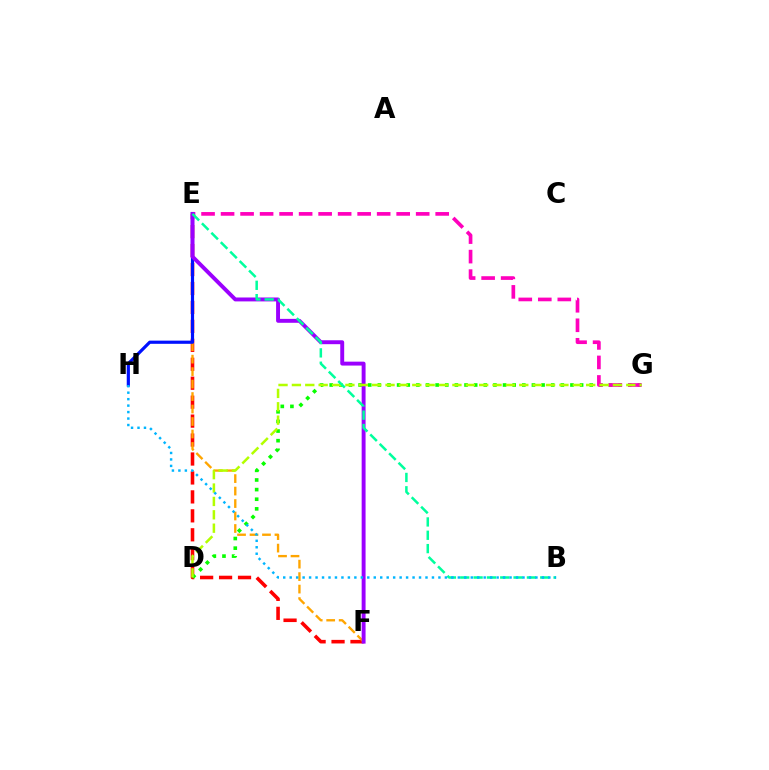{('E', 'F'): [{'color': '#ff0000', 'line_style': 'dashed', 'thickness': 2.57}, {'color': '#ffa500', 'line_style': 'dashed', 'thickness': 1.69}, {'color': '#9b00ff', 'line_style': 'solid', 'thickness': 2.82}], ('D', 'G'): [{'color': '#08ff00', 'line_style': 'dotted', 'thickness': 2.62}, {'color': '#b3ff00', 'line_style': 'dashed', 'thickness': 1.82}], ('E', 'G'): [{'color': '#ff00bd', 'line_style': 'dashed', 'thickness': 2.65}], ('E', 'H'): [{'color': '#0010ff', 'line_style': 'solid', 'thickness': 2.29}], ('B', 'E'): [{'color': '#00ff9d', 'line_style': 'dashed', 'thickness': 1.81}], ('B', 'H'): [{'color': '#00b5ff', 'line_style': 'dotted', 'thickness': 1.76}]}